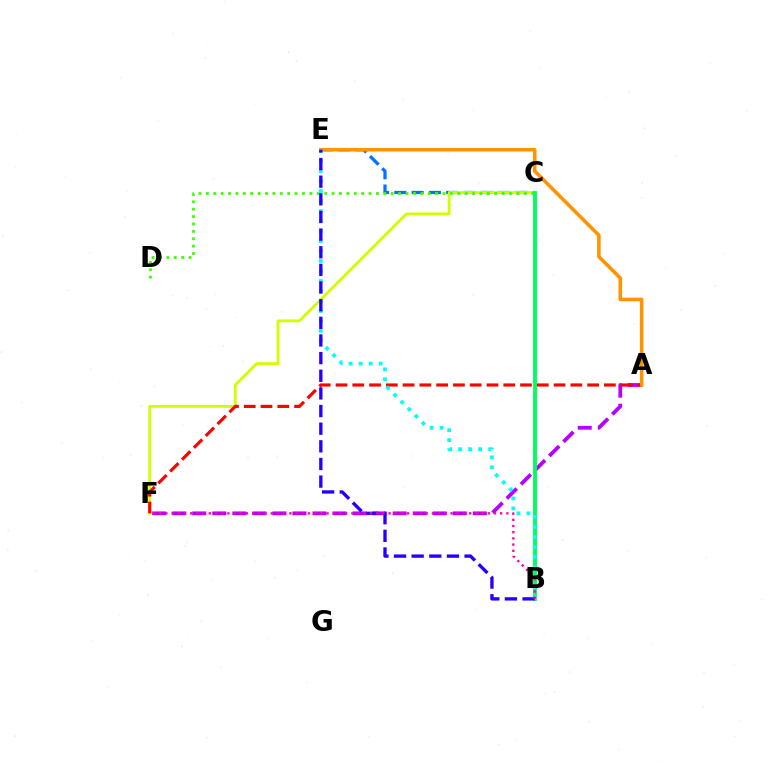{('A', 'F'): [{'color': '#b900ff', 'line_style': 'dashed', 'thickness': 2.72}, {'color': '#ff0000', 'line_style': 'dashed', 'thickness': 2.28}], ('C', 'E'): [{'color': '#0074ff', 'line_style': 'dashed', 'thickness': 2.35}], ('C', 'F'): [{'color': '#d1ff00', 'line_style': 'solid', 'thickness': 2.04}], ('C', 'D'): [{'color': '#3dff00', 'line_style': 'dotted', 'thickness': 2.01}], ('B', 'C'): [{'color': '#00ff5c', 'line_style': 'solid', 'thickness': 2.81}], ('A', 'E'): [{'color': '#ff9400', 'line_style': 'solid', 'thickness': 2.58}], ('B', 'E'): [{'color': '#00fff6', 'line_style': 'dotted', 'thickness': 2.72}, {'color': '#2500ff', 'line_style': 'dashed', 'thickness': 2.4}], ('B', 'F'): [{'color': '#ff00ac', 'line_style': 'dotted', 'thickness': 1.68}]}